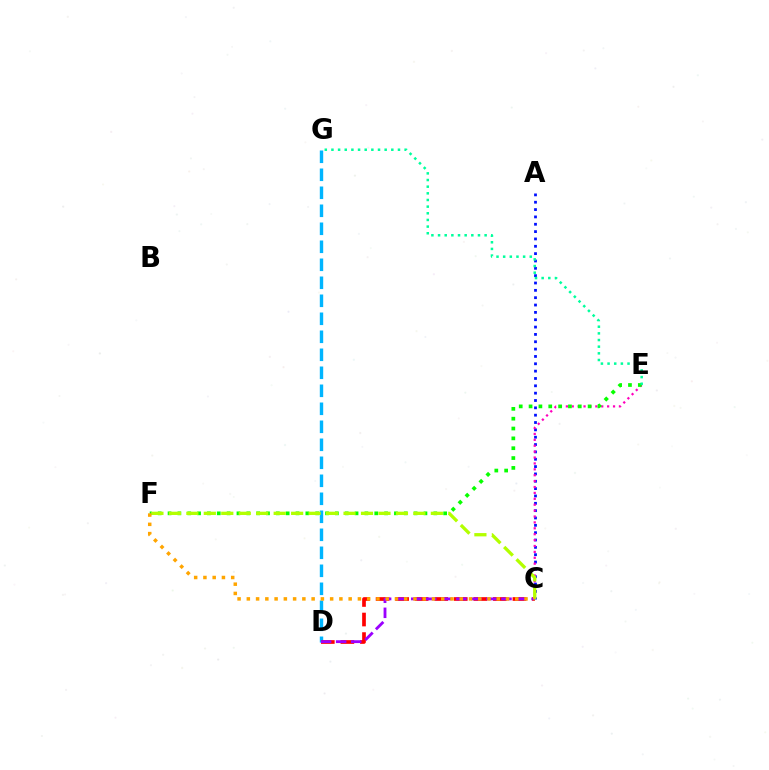{('D', 'G'): [{'color': '#00b5ff', 'line_style': 'dashed', 'thickness': 2.45}], ('A', 'C'): [{'color': '#0010ff', 'line_style': 'dotted', 'thickness': 2.0}], ('C', 'D'): [{'color': '#ff0000', 'line_style': 'dashed', 'thickness': 2.66}, {'color': '#9b00ff', 'line_style': 'dashed', 'thickness': 2.04}], ('C', 'E'): [{'color': '#ff00bd', 'line_style': 'dotted', 'thickness': 1.6}], ('E', 'F'): [{'color': '#08ff00', 'line_style': 'dotted', 'thickness': 2.67}], ('E', 'G'): [{'color': '#00ff9d', 'line_style': 'dotted', 'thickness': 1.81}], ('C', 'F'): [{'color': '#b3ff00', 'line_style': 'dashed', 'thickness': 2.37}, {'color': '#ffa500', 'line_style': 'dotted', 'thickness': 2.52}]}